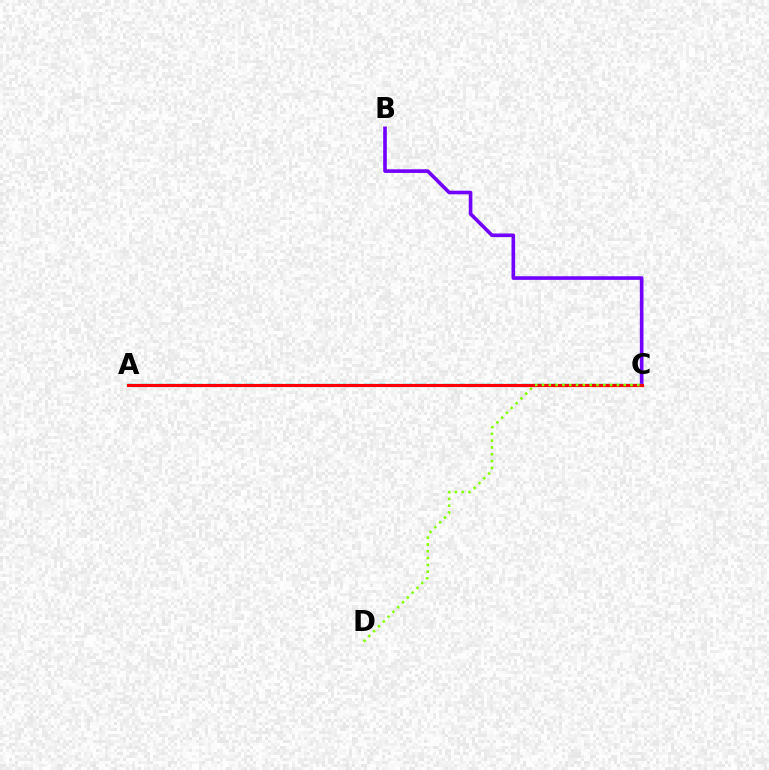{('B', 'C'): [{'color': '#7200ff', 'line_style': 'solid', 'thickness': 2.61}], ('A', 'C'): [{'color': '#00fff6', 'line_style': 'dashed', 'thickness': 1.78}, {'color': '#ff0000', 'line_style': 'solid', 'thickness': 2.28}], ('C', 'D'): [{'color': '#84ff00', 'line_style': 'dotted', 'thickness': 1.85}]}